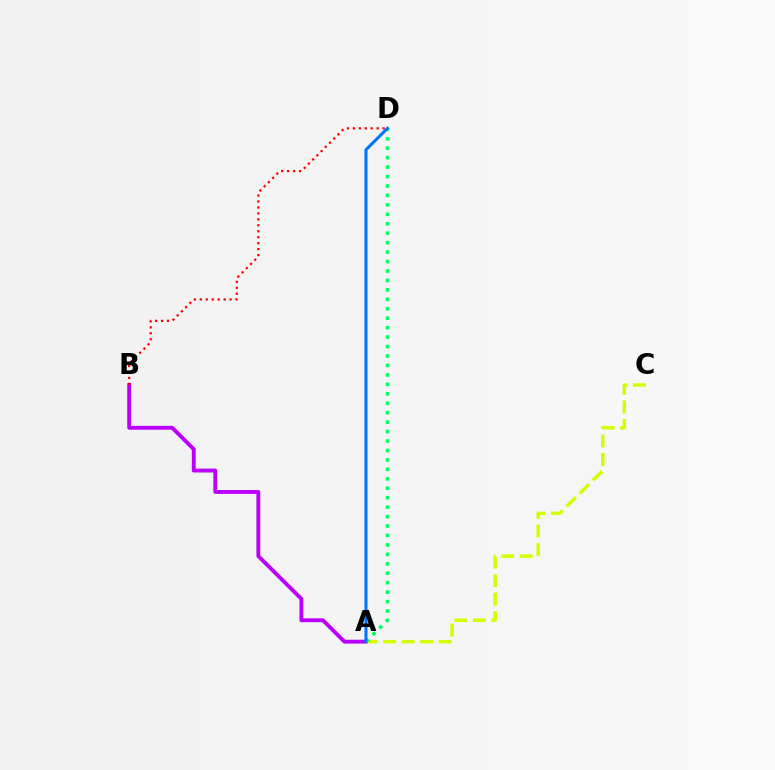{('A', 'B'): [{'color': '#b900ff', 'line_style': 'solid', 'thickness': 2.78}], ('A', 'C'): [{'color': '#d1ff00', 'line_style': 'dashed', 'thickness': 2.51}], ('B', 'D'): [{'color': '#ff0000', 'line_style': 'dotted', 'thickness': 1.62}], ('A', 'D'): [{'color': '#00ff5c', 'line_style': 'dotted', 'thickness': 2.57}, {'color': '#0074ff', 'line_style': 'solid', 'thickness': 2.18}]}